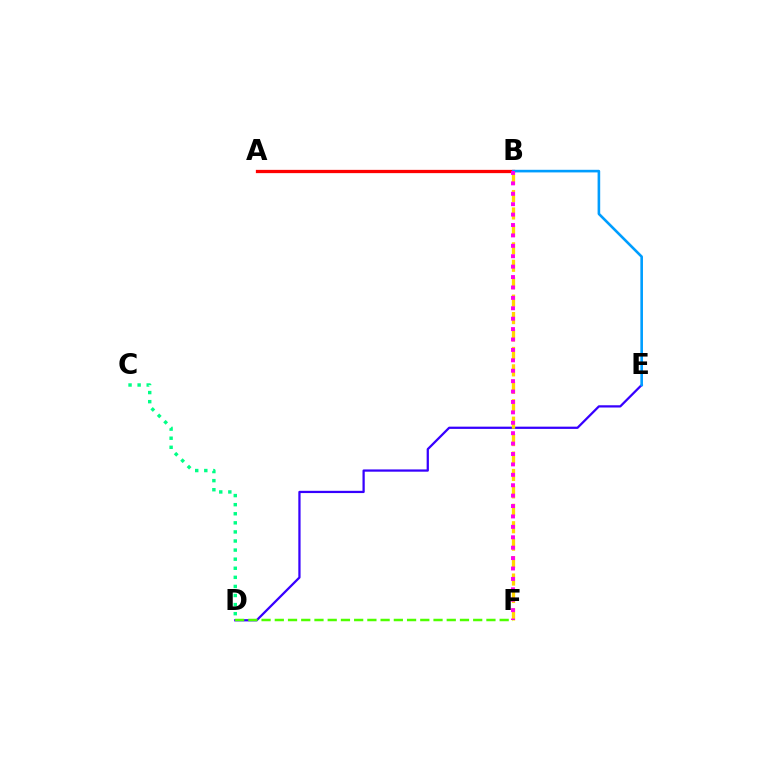{('A', 'B'): [{'color': '#ff0000', 'line_style': 'solid', 'thickness': 2.36}], ('D', 'E'): [{'color': '#3700ff', 'line_style': 'solid', 'thickness': 1.62}], ('D', 'F'): [{'color': '#4fff00', 'line_style': 'dashed', 'thickness': 1.8}], ('B', 'F'): [{'color': '#ffd500', 'line_style': 'dashed', 'thickness': 2.37}, {'color': '#ff00ed', 'line_style': 'dotted', 'thickness': 2.83}], ('C', 'D'): [{'color': '#00ff86', 'line_style': 'dotted', 'thickness': 2.47}], ('B', 'E'): [{'color': '#009eff', 'line_style': 'solid', 'thickness': 1.88}]}